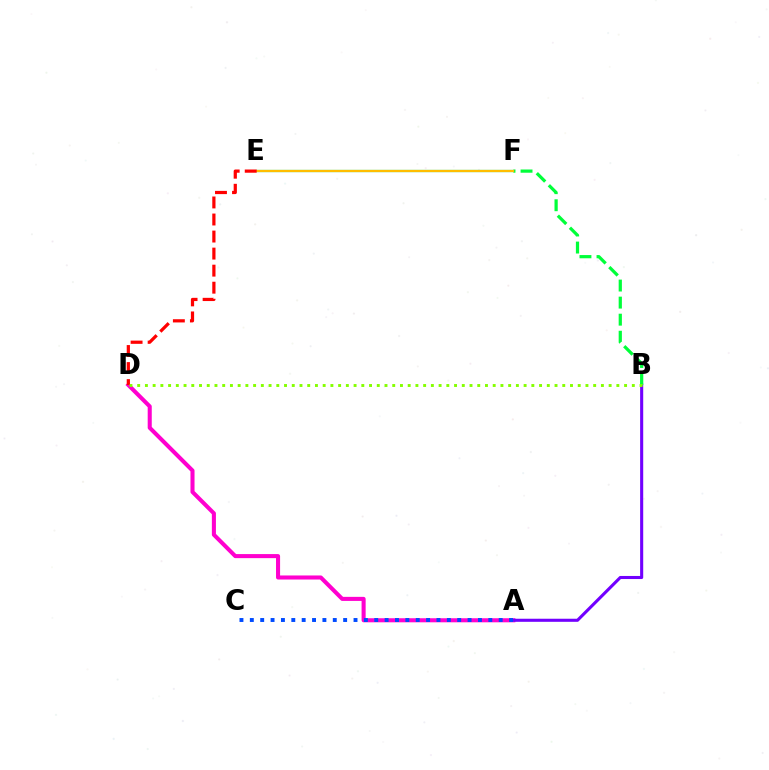{('E', 'F'): [{'color': '#00fff6', 'line_style': 'solid', 'thickness': 1.62}, {'color': '#ffbd00', 'line_style': 'solid', 'thickness': 1.66}], ('A', 'D'): [{'color': '#ff00cf', 'line_style': 'solid', 'thickness': 2.92}], ('A', 'B'): [{'color': '#7200ff', 'line_style': 'solid', 'thickness': 2.22}], ('B', 'F'): [{'color': '#00ff39', 'line_style': 'dashed', 'thickness': 2.32}], ('D', 'E'): [{'color': '#ff0000', 'line_style': 'dashed', 'thickness': 2.32}], ('B', 'D'): [{'color': '#84ff00', 'line_style': 'dotted', 'thickness': 2.1}], ('A', 'C'): [{'color': '#004bff', 'line_style': 'dotted', 'thickness': 2.82}]}